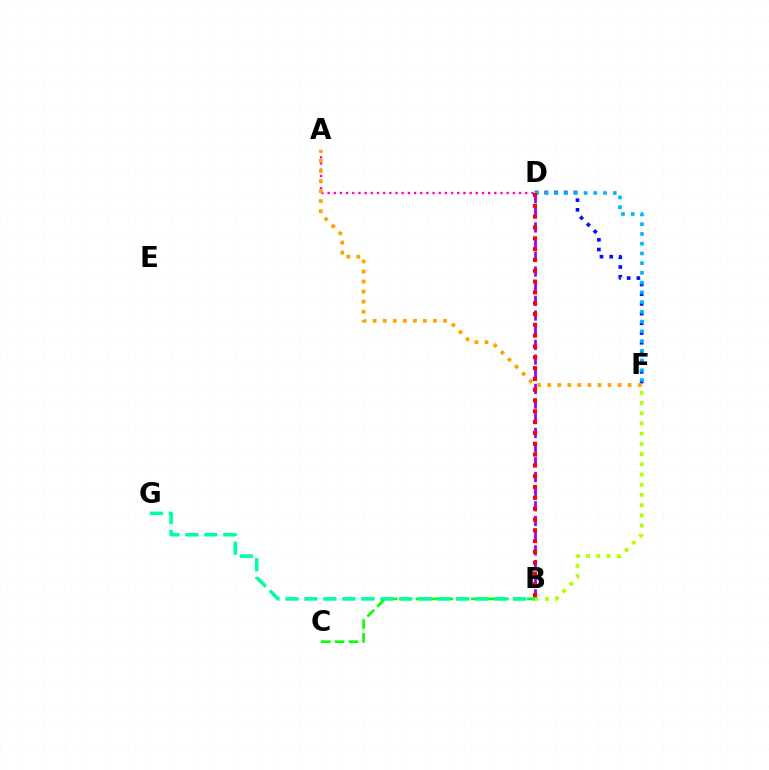{('B', 'C'): [{'color': '#08ff00', 'line_style': 'dashed', 'thickness': 1.89}], ('B', 'D'): [{'color': '#9b00ff', 'line_style': 'dashed', 'thickness': 1.99}, {'color': '#ff0000', 'line_style': 'dotted', 'thickness': 2.94}], ('D', 'F'): [{'color': '#0010ff', 'line_style': 'dotted', 'thickness': 2.64}, {'color': '#00b5ff', 'line_style': 'dotted', 'thickness': 2.65}], ('B', 'F'): [{'color': '#b3ff00', 'line_style': 'dotted', 'thickness': 2.78}], ('A', 'D'): [{'color': '#ff00bd', 'line_style': 'dotted', 'thickness': 1.68}], ('A', 'F'): [{'color': '#ffa500', 'line_style': 'dotted', 'thickness': 2.73}], ('B', 'G'): [{'color': '#00ff9d', 'line_style': 'dashed', 'thickness': 2.58}]}